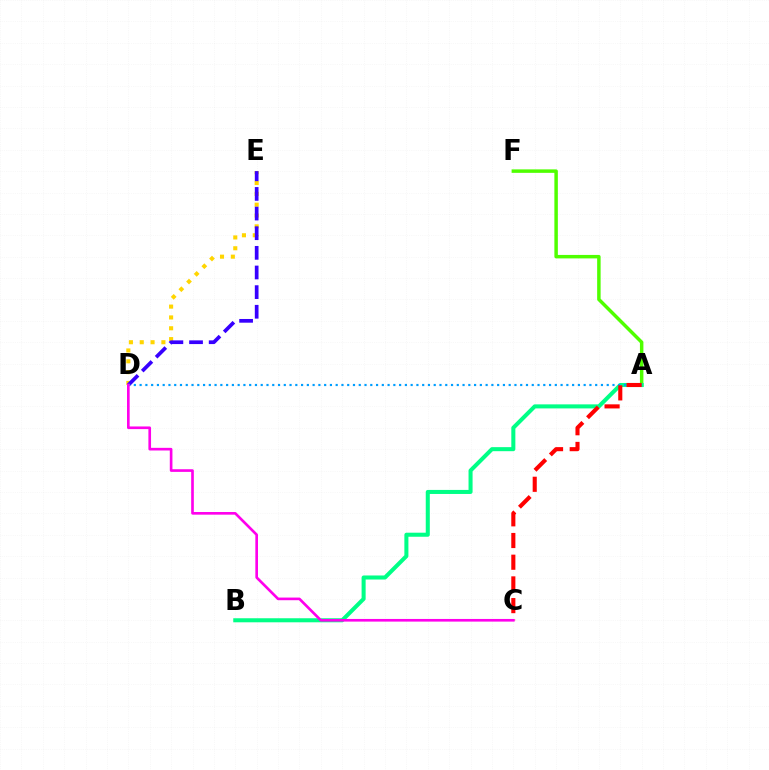{('D', 'E'): [{'color': '#ffd500', 'line_style': 'dotted', 'thickness': 2.94}, {'color': '#3700ff', 'line_style': 'dashed', 'thickness': 2.67}], ('A', 'F'): [{'color': '#4fff00', 'line_style': 'solid', 'thickness': 2.5}], ('A', 'B'): [{'color': '#00ff86', 'line_style': 'solid', 'thickness': 2.91}], ('A', 'D'): [{'color': '#009eff', 'line_style': 'dotted', 'thickness': 1.57}], ('A', 'C'): [{'color': '#ff0000', 'line_style': 'dashed', 'thickness': 2.95}], ('C', 'D'): [{'color': '#ff00ed', 'line_style': 'solid', 'thickness': 1.91}]}